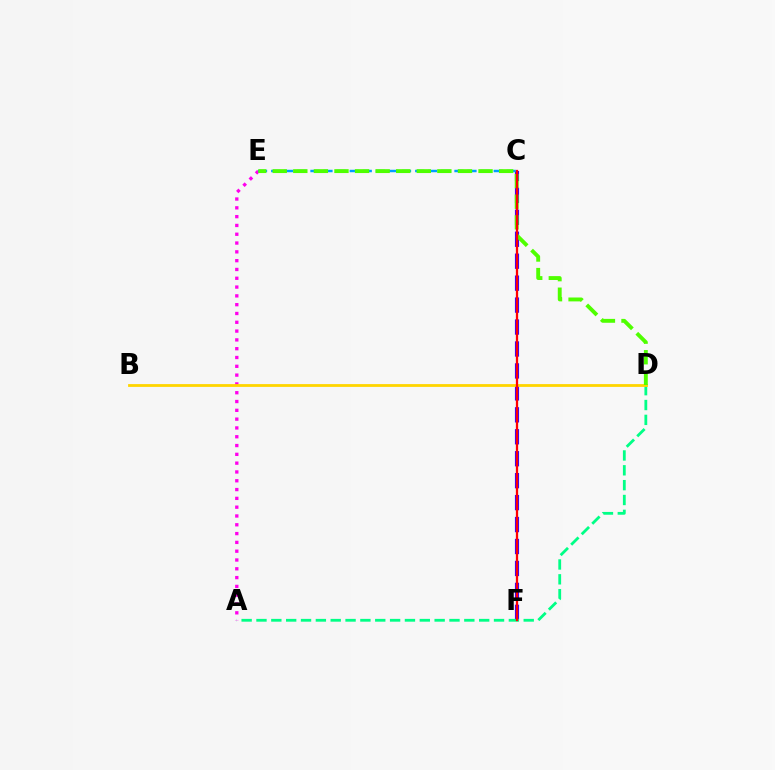{('C', 'F'): [{'color': '#3700ff', 'line_style': 'dashed', 'thickness': 2.98}, {'color': '#ff0000', 'line_style': 'solid', 'thickness': 1.64}], ('A', 'D'): [{'color': '#00ff86', 'line_style': 'dashed', 'thickness': 2.02}], ('A', 'E'): [{'color': '#ff00ed', 'line_style': 'dotted', 'thickness': 2.39}], ('B', 'D'): [{'color': '#ffd500', 'line_style': 'solid', 'thickness': 2.02}], ('C', 'E'): [{'color': '#009eff', 'line_style': 'dashed', 'thickness': 1.78}], ('D', 'E'): [{'color': '#4fff00', 'line_style': 'dashed', 'thickness': 2.8}]}